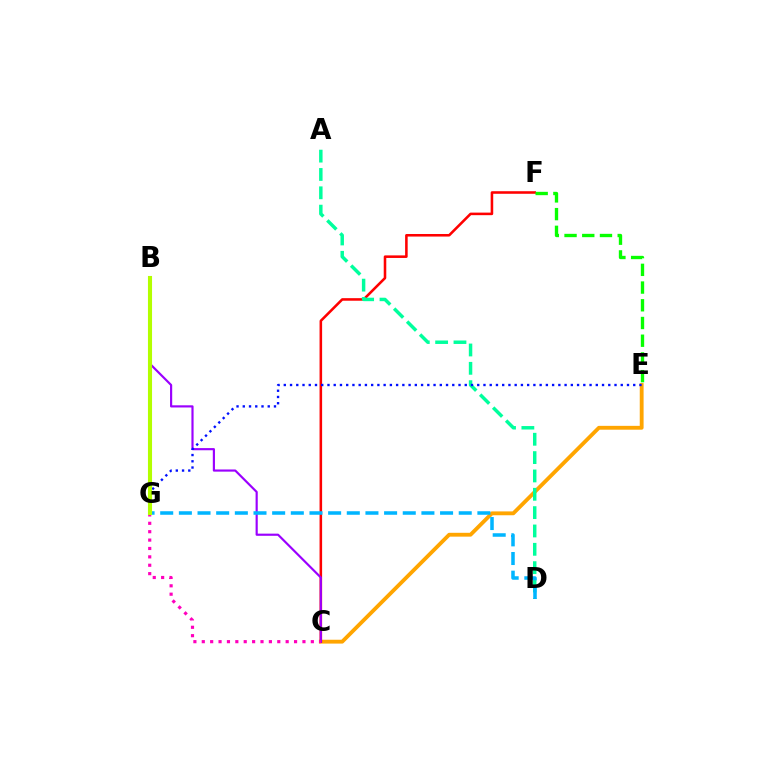{('C', 'E'): [{'color': '#ffa500', 'line_style': 'solid', 'thickness': 2.77}], ('C', 'F'): [{'color': '#ff0000', 'line_style': 'solid', 'thickness': 1.84}], ('B', 'C'): [{'color': '#9b00ff', 'line_style': 'solid', 'thickness': 1.56}], ('A', 'D'): [{'color': '#00ff9d', 'line_style': 'dashed', 'thickness': 2.49}], ('D', 'G'): [{'color': '#00b5ff', 'line_style': 'dashed', 'thickness': 2.53}], ('E', 'G'): [{'color': '#0010ff', 'line_style': 'dotted', 'thickness': 1.7}], ('E', 'F'): [{'color': '#08ff00', 'line_style': 'dashed', 'thickness': 2.41}], ('C', 'G'): [{'color': '#ff00bd', 'line_style': 'dotted', 'thickness': 2.28}], ('B', 'G'): [{'color': '#b3ff00', 'line_style': 'solid', 'thickness': 2.95}]}